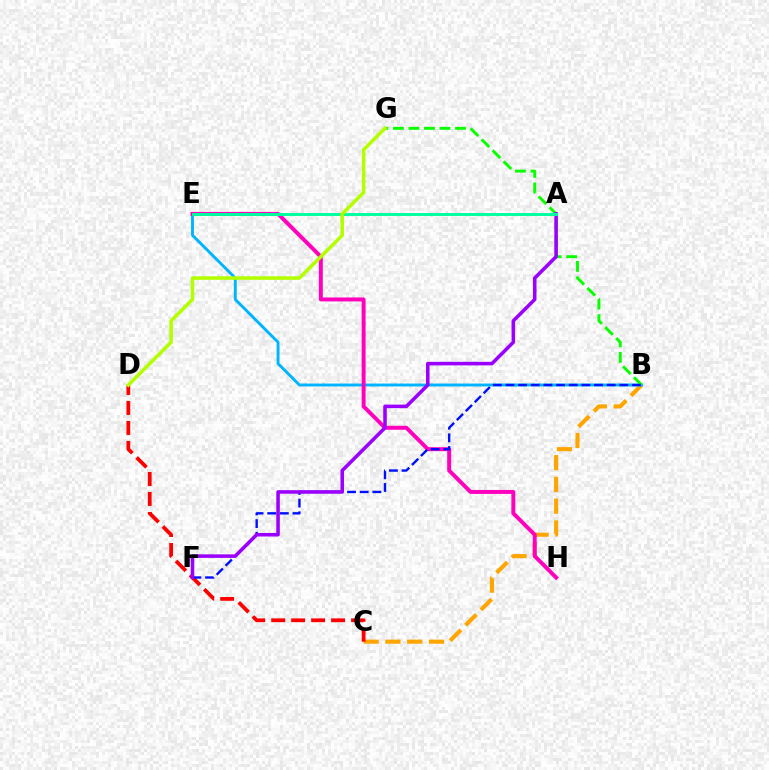{('B', 'C'): [{'color': '#ffa500', 'line_style': 'dashed', 'thickness': 2.96}], ('B', 'E'): [{'color': '#00b5ff', 'line_style': 'solid', 'thickness': 2.09}], ('E', 'H'): [{'color': '#ff00bd', 'line_style': 'solid', 'thickness': 2.84}], ('B', 'G'): [{'color': '#08ff00', 'line_style': 'dashed', 'thickness': 2.11}], ('C', 'D'): [{'color': '#ff0000', 'line_style': 'dashed', 'thickness': 2.71}], ('B', 'F'): [{'color': '#0010ff', 'line_style': 'dashed', 'thickness': 1.72}], ('A', 'F'): [{'color': '#9b00ff', 'line_style': 'solid', 'thickness': 2.55}], ('A', 'E'): [{'color': '#00ff9d', 'line_style': 'solid', 'thickness': 2.11}], ('D', 'G'): [{'color': '#b3ff00', 'line_style': 'solid', 'thickness': 2.56}]}